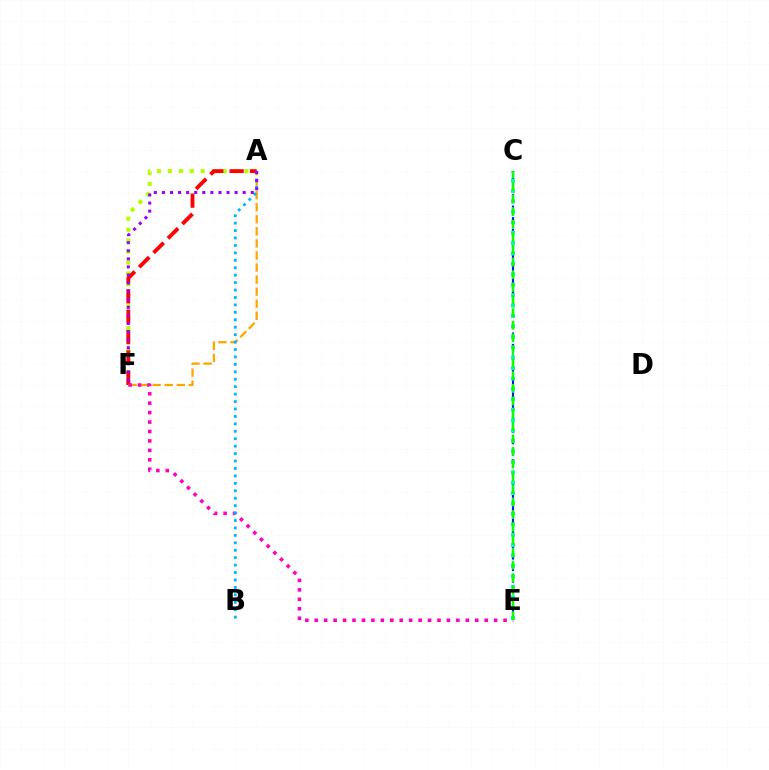{('A', 'F'): [{'color': '#b3ff00', 'line_style': 'dotted', 'thickness': 2.97}, {'color': '#ff0000', 'line_style': 'dashed', 'thickness': 2.77}, {'color': '#ffa500', 'line_style': 'dashed', 'thickness': 1.64}, {'color': '#9b00ff', 'line_style': 'dotted', 'thickness': 2.2}], ('C', 'E'): [{'color': '#0010ff', 'line_style': 'dashed', 'thickness': 1.57}, {'color': '#00ff9d', 'line_style': 'dotted', 'thickness': 2.83}, {'color': '#08ff00', 'line_style': 'dashed', 'thickness': 1.72}], ('E', 'F'): [{'color': '#ff00bd', 'line_style': 'dotted', 'thickness': 2.57}], ('A', 'B'): [{'color': '#00b5ff', 'line_style': 'dotted', 'thickness': 2.02}]}